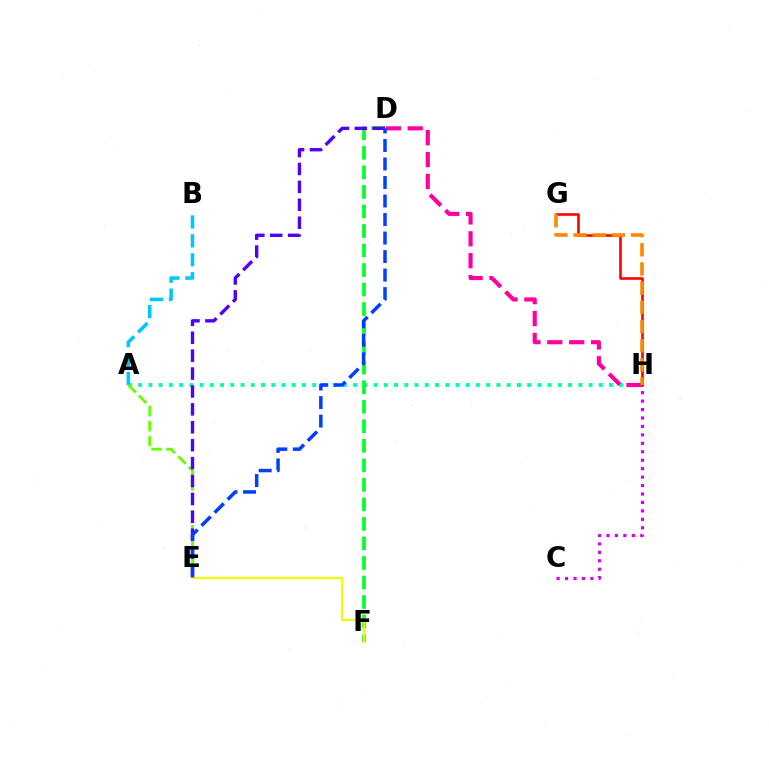{('A', 'H'): [{'color': '#00ffaf', 'line_style': 'dotted', 'thickness': 2.78}], ('A', 'B'): [{'color': '#00c7ff', 'line_style': 'dashed', 'thickness': 2.57}], ('C', 'H'): [{'color': '#d600ff', 'line_style': 'dotted', 'thickness': 2.29}], ('A', 'E'): [{'color': '#66ff00', 'line_style': 'dashed', 'thickness': 2.03}], ('D', 'F'): [{'color': '#00ff27', 'line_style': 'dashed', 'thickness': 2.65}], ('D', 'E'): [{'color': '#4f00ff', 'line_style': 'dashed', 'thickness': 2.43}, {'color': '#003fff', 'line_style': 'dashed', 'thickness': 2.52}], ('G', 'H'): [{'color': '#ff0000', 'line_style': 'solid', 'thickness': 1.87}, {'color': '#ff8800', 'line_style': 'dashed', 'thickness': 2.61}], ('E', 'F'): [{'color': '#eeff00', 'line_style': 'solid', 'thickness': 1.59}], ('D', 'H'): [{'color': '#ff00a0', 'line_style': 'dashed', 'thickness': 2.97}]}